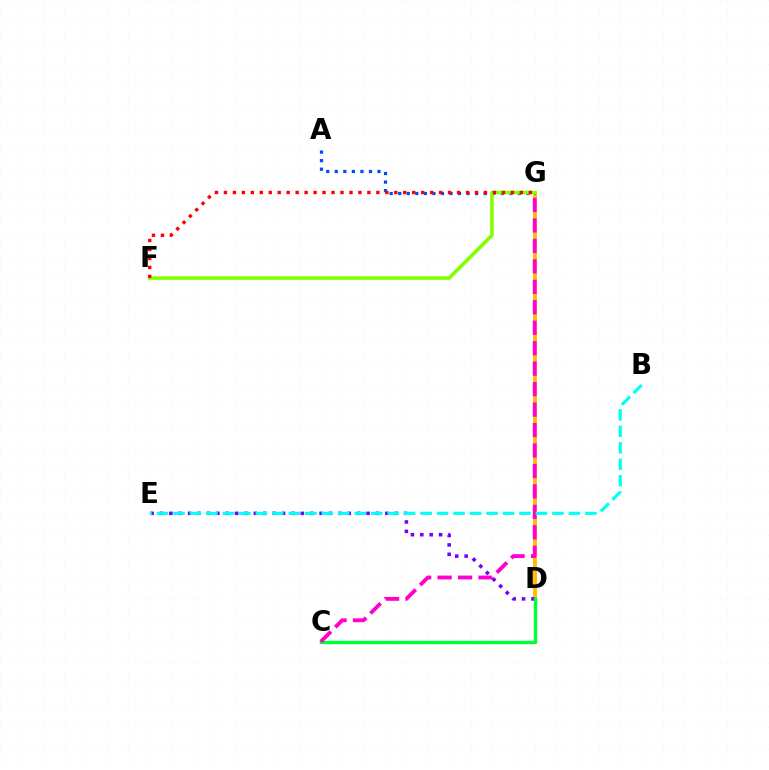{('D', 'G'): [{'color': '#ffbd00', 'line_style': 'solid', 'thickness': 2.82}], ('A', 'G'): [{'color': '#004bff', 'line_style': 'dotted', 'thickness': 2.32}], ('D', 'E'): [{'color': '#7200ff', 'line_style': 'dotted', 'thickness': 2.55}], ('F', 'G'): [{'color': '#84ff00', 'line_style': 'solid', 'thickness': 2.59}, {'color': '#ff0000', 'line_style': 'dotted', 'thickness': 2.44}], ('C', 'D'): [{'color': '#00ff39', 'line_style': 'solid', 'thickness': 2.44}], ('C', 'G'): [{'color': '#ff00cf', 'line_style': 'dashed', 'thickness': 2.78}], ('B', 'E'): [{'color': '#00fff6', 'line_style': 'dashed', 'thickness': 2.24}]}